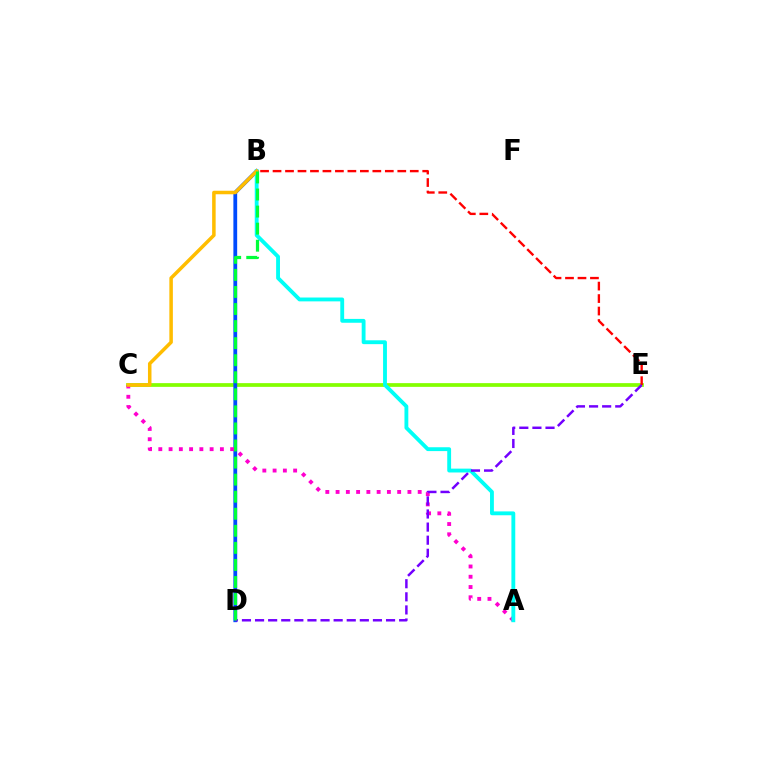{('C', 'E'): [{'color': '#84ff00', 'line_style': 'solid', 'thickness': 2.68}], ('B', 'D'): [{'color': '#004bff', 'line_style': 'solid', 'thickness': 2.72}, {'color': '#00ff39', 'line_style': 'dashed', 'thickness': 2.32}], ('B', 'E'): [{'color': '#ff0000', 'line_style': 'dashed', 'thickness': 1.69}], ('A', 'C'): [{'color': '#ff00cf', 'line_style': 'dotted', 'thickness': 2.79}], ('A', 'B'): [{'color': '#00fff6', 'line_style': 'solid', 'thickness': 2.77}], ('D', 'E'): [{'color': '#7200ff', 'line_style': 'dashed', 'thickness': 1.78}], ('B', 'C'): [{'color': '#ffbd00', 'line_style': 'solid', 'thickness': 2.53}]}